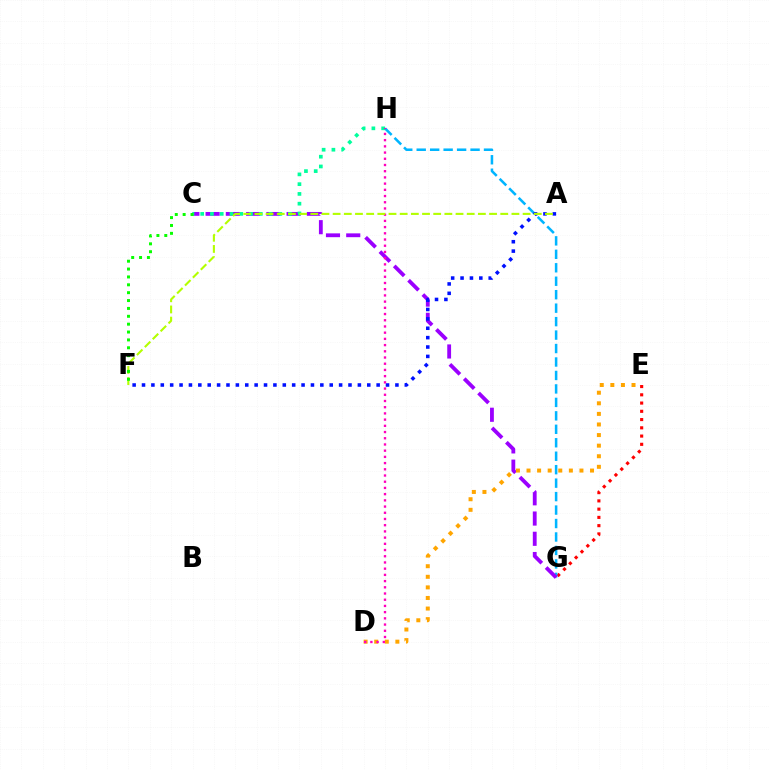{('E', 'G'): [{'color': '#ff0000', 'line_style': 'dotted', 'thickness': 2.24}], ('G', 'H'): [{'color': '#00b5ff', 'line_style': 'dashed', 'thickness': 1.83}], ('C', 'G'): [{'color': '#9b00ff', 'line_style': 'dashed', 'thickness': 2.75}], ('A', 'F'): [{'color': '#0010ff', 'line_style': 'dotted', 'thickness': 2.55}, {'color': '#b3ff00', 'line_style': 'dashed', 'thickness': 1.52}], ('D', 'E'): [{'color': '#ffa500', 'line_style': 'dotted', 'thickness': 2.88}], ('C', 'H'): [{'color': '#00ff9d', 'line_style': 'dotted', 'thickness': 2.65}], ('D', 'H'): [{'color': '#ff00bd', 'line_style': 'dotted', 'thickness': 1.69}], ('C', 'F'): [{'color': '#08ff00', 'line_style': 'dotted', 'thickness': 2.14}]}